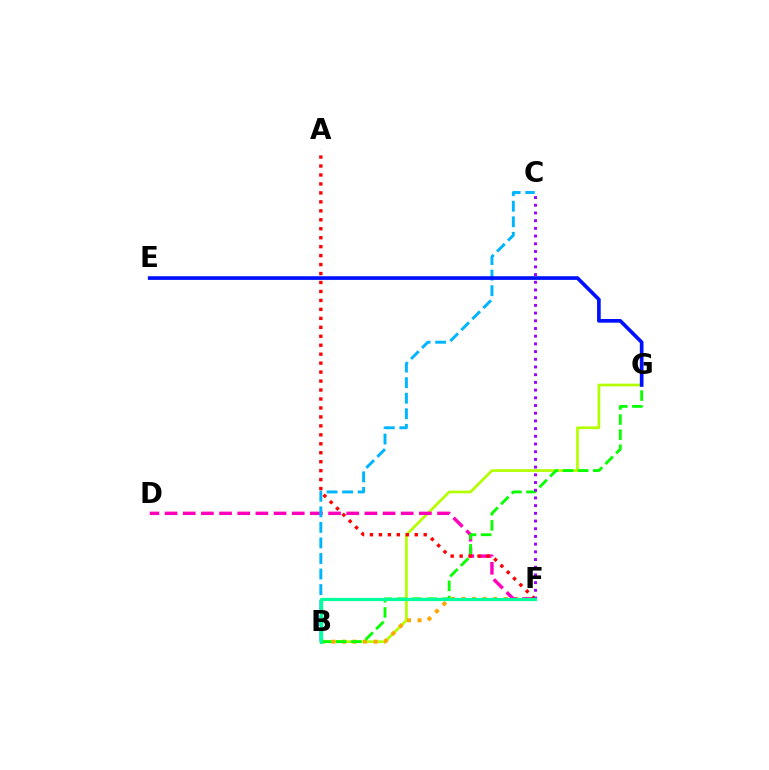{('B', 'G'): [{'color': '#b3ff00', 'line_style': 'solid', 'thickness': 1.95}, {'color': '#08ff00', 'line_style': 'dashed', 'thickness': 2.05}], ('B', 'F'): [{'color': '#ffa500', 'line_style': 'dotted', 'thickness': 2.87}, {'color': '#00ff9d', 'line_style': 'solid', 'thickness': 2.32}], ('D', 'F'): [{'color': '#ff00bd', 'line_style': 'dashed', 'thickness': 2.47}], ('A', 'F'): [{'color': '#ff0000', 'line_style': 'dotted', 'thickness': 2.43}], ('C', 'F'): [{'color': '#9b00ff', 'line_style': 'dotted', 'thickness': 2.09}], ('B', 'C'): [{'color': '#00b5ff', 'line_style': 'dashed', 'thickness': 2.11}], ('E', 'G'): [{'color': '#0010ff', 'line_style': 'solid', 'thickness': 2.64}]}